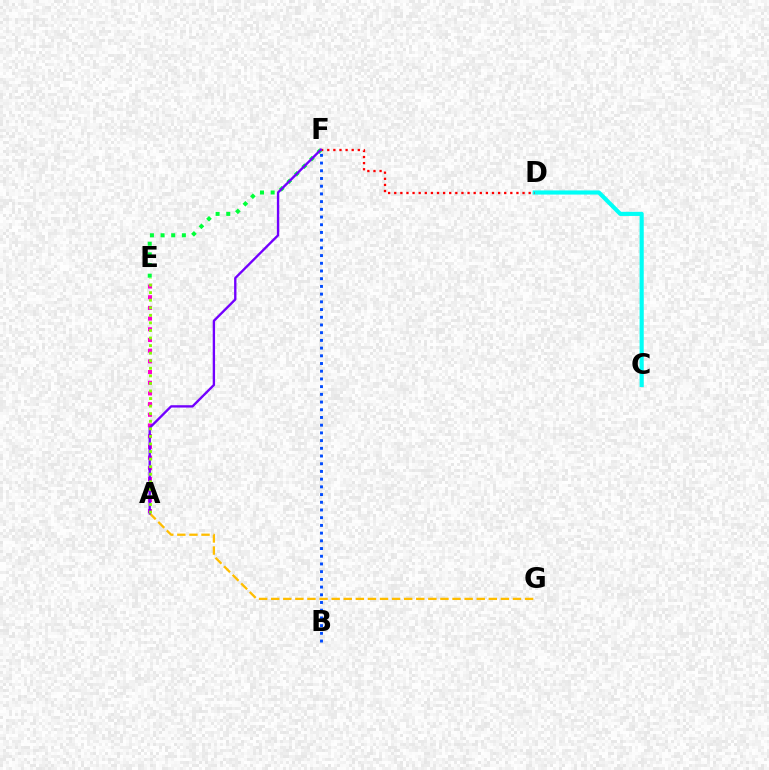{('C', 'D'): [{'color': '#00fff6', 'line_style': 'solid', 'thickness': 2.98}], ('A', 'G'): [{'color': '#ffbd00', 'line_style': 'dashed', 'thickness': 1.64}], ('D', 'F'): [{'color': '#ff0000', 'line_style': 'dotted', 'thickness': 1.66}], ('E', 'F'): [{'color': '#00ff39', 'line_style': 'dotted', 'thickness': 2.89}], ('B', 'F'): [{'color': '#004bff', 'line_style': 'dotted', 'thickness': 2.09}], ('A', 'E'): [{'color': '#ff00cf', 'line_style': 'dotted', 'thickness': 2.9}, {'color': '#84ff00', 'line_style': 'dotted', 'thickness': 2.06}], ('A', 'F'): [{'color': '#7200ff', 'line_style': 'solid', 'thickness': 1.7}]}